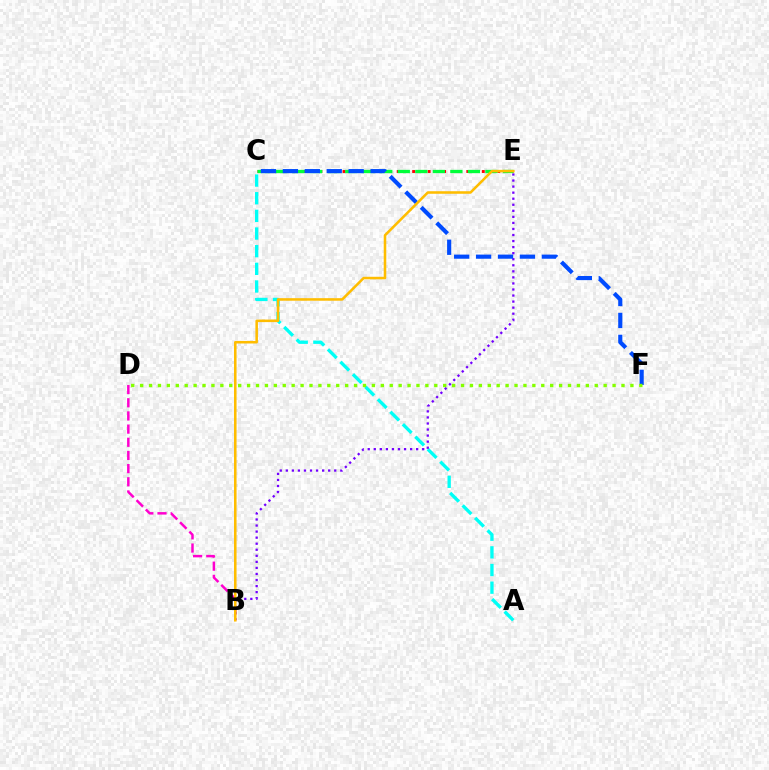{('C', 'E'): [{'color': '#ff0000', 'line_style': 'dotted', 'thickness': 2.1}, {'color': '#00ff39', 'line_style': 'dashed', 'thickness': 2.38}], ('A', 'C'): [{'color': '#00fff6', 'line_style': 'dashed', 'thickness': 2.4}], ('B', 'D'): [{'color': '#ff00cf', 'line_style': 'dashed', 'thickness': 1.79}], ('B', 'E'): [{'color': '#7200ff', 'line_style': 'dotted', 'thickness': 1.64}, {'color': '#ffbd00', 'line_style': 'solid', 'thickness': 1.83}], ('C', 'F'): [{'color': '#004bff', 'line_style': 'dashed', 'thickness': 2.98}], ('D', 'F'): [{'color': '#84ff00', 'line_style': 'dotted', 'thickness': 2.42}]}